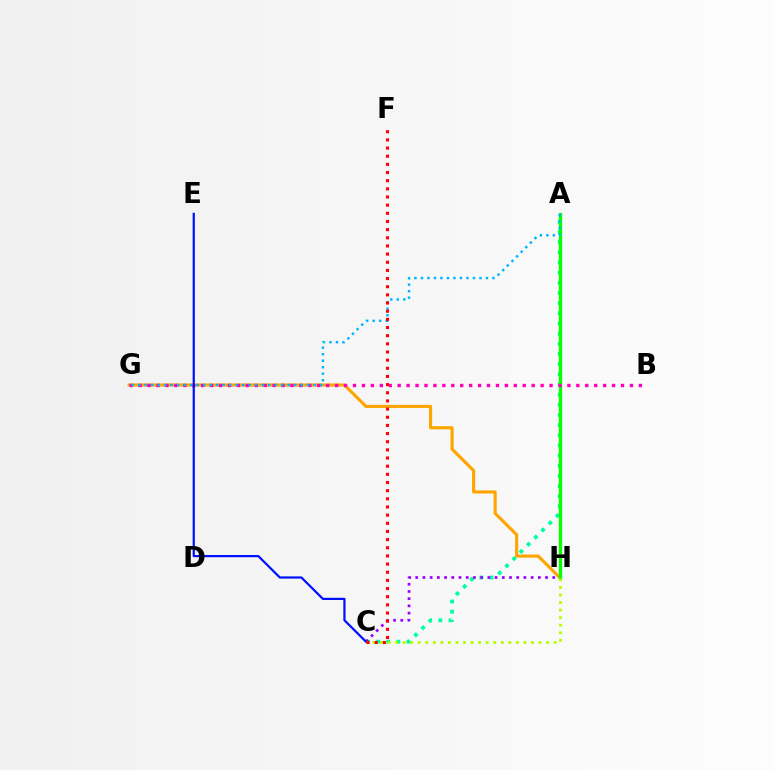{('A', 'C'): [{'color': '#00ff9d', 'line_style': 'dotted', 'thickness': 2.76}], ('G', 'H'): [{'color': '#ffa500', 'line_style': 'solid', 'thickness': 2.26}], ('C', 'H'): [{'color': '#9b00ff', 'line_style': 'dotted', 'thickness': 1.96}, {'color': '#b3ff00', 'line_style': 'dotted', 'thickness': 2.05}], ('A', 'H'): [{'color': '#08ff00', 'line_style': 'solid', 'thickness': 2.4}], ('B', 'G'): [{'color': '#ff00bd', 'line_style': 'dotted', 'thickness': 2.43}], ('C', 'E'): [{'color': '#0010ff', 'line_style': 'solid', 'thickness': 1.6}], ('A', 'G'): [{'color': '#00b5ff', 'line_style': 'dotted', 'thickness': 1.77}], ('C', 'F'): [{'color': '#ff0000', 'line_style': 'dotted', 'thickness': 2.22}]}